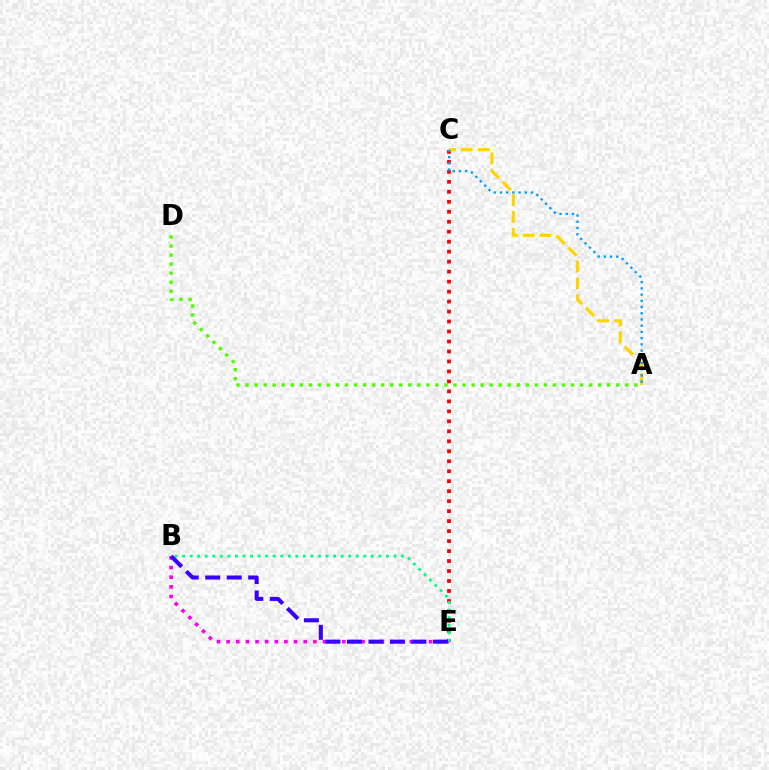{('C', 'E'): [{'color': '#ff0000', 'line_style': 'dotted', 'thickness': 2.71}], ('B', 'E'): [{'color': '#ff00ed', 'line_style': 'dotted', 'thickness': 2.62}, {'color': '#00ff86', 'line_style': 'dotted', 'thickness': 2.05}, {'color': '#3700ff', 'line_style': 'dashed', 'thickness': 2.92}], ('A', 'C'): [{'color': '#ffd500', 'line_style': 'dashed', 'thickness': 2.29}, {'color': '#009eff', 'line_style': 'dotted', 'thickness': 1.69}], ('A', 'D'): [{'color': '#4fff00', 'line_style': 'dotted', 'thickness': 2.46}]}